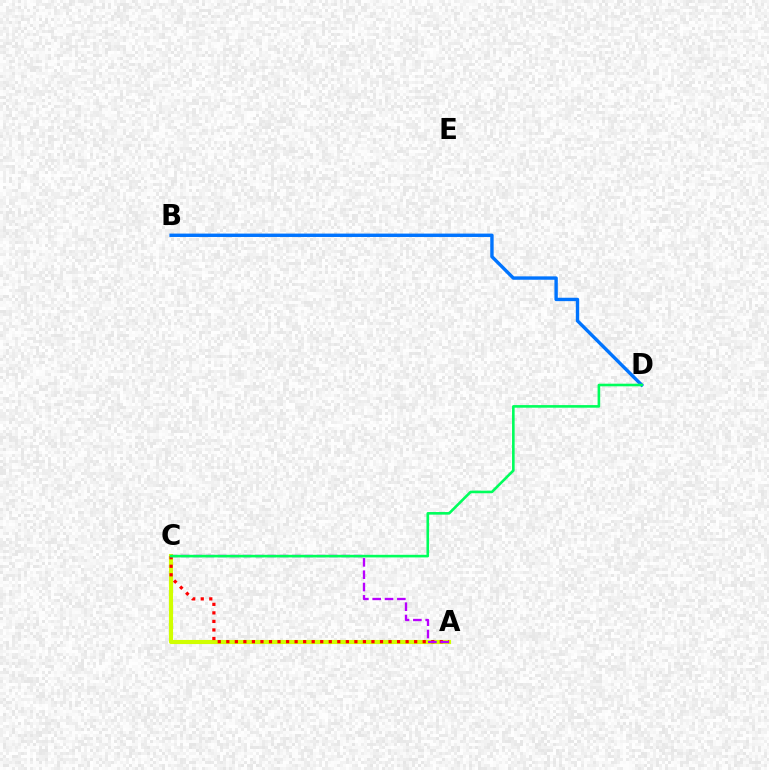{('A', 'C'): [{'color': '#d1ff00', 'line_style': 'solid', 'thickness': 2.96}, {'color': '#ff0000', 'line_style': 'dotted', 'thickness': 2.32}, {'color': '#b900ff', 'line_style': 'dashed', 'thickness': 1.68}], ('B', 'D'): [{'color': '#0074ff', 'line_style': 'solid', 'thickness': 2.44}], ('C', 'D'): [{'color': '#00ff5c', 'line_style': 'solid', 'thickness': 1.88}]}